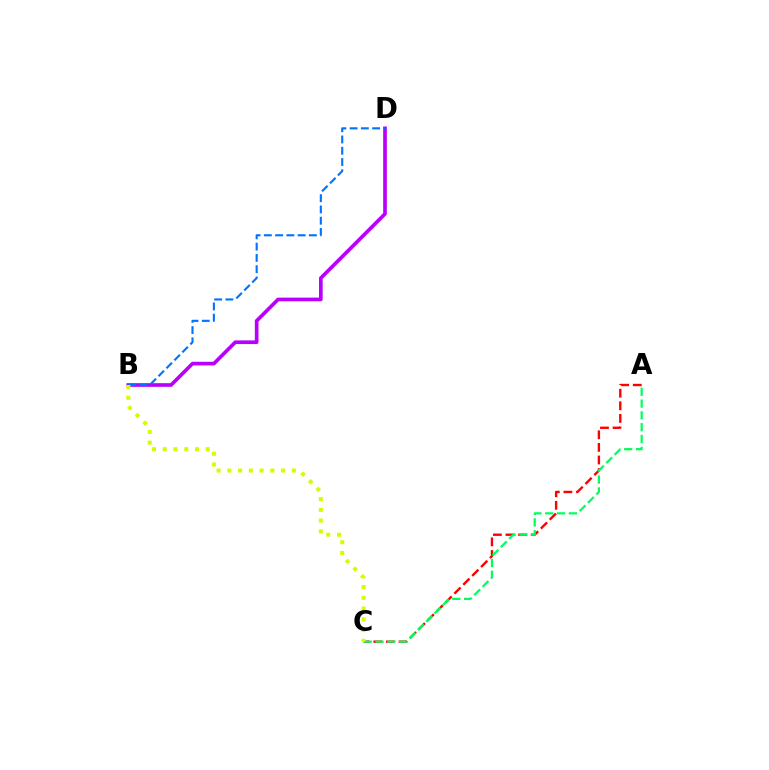{('A', 'C'): [{'color': '#ff0000', 'line_style': 'dashed', 'thickness': 1.71}, {'color': '#00ff5c', 'line_style': 'dashed', 'thickness': 1.6}], ('B', 'D'): [{'color': '#b900ff', 'line_style': 'solid', 'thickness': 2.64}, {'color': '#0074ff', 'line_style': 'dashed', 'thickness': 1.53}], ('B', 'C'): [{'color': '#d1ff00', 'line_style': 'dotted', 'thickness': 2.92}]}